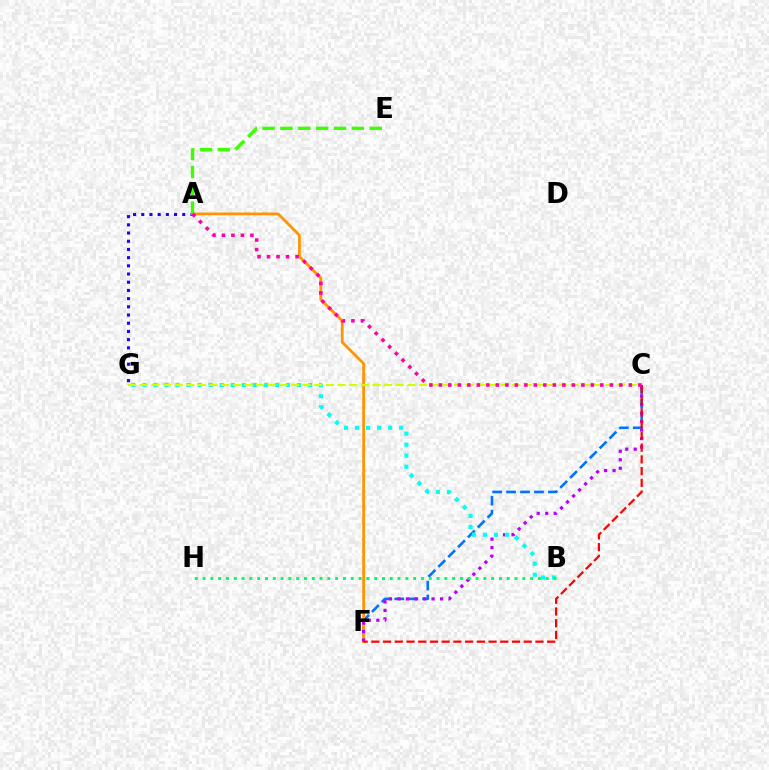{('C', 'F'): [{'color': '#0074ff', 'line_style': 'dashed', 'thickness': 1.89}, {'color': '#b900ff', 'line_style': 'dotted', 'thickness': 2.31}, {'color': '#ff0000', 'line_style': 'dashed', 'thickness': 1.59}], ('A', 'G'): [{'color': '#2500ff', 'line_style': 'dotted', 'thickness': 2.23}], ('A', 'F'): [{'color': '#ff9400', 'line_style': 'solid', 'thickness': 1.98}], ('B', 'G'): [{'color': '#00fff6', 'line_style': 'dotted', 'thickness': 3.0}], ('A', 'E'): [{'color': '#3dff00', 'line_style': 'dashed', 'thickness': 2.43}], ('C', 'G'): [{'color': '#d1ff00', 'line_style': 'dashed', 'thickness': 1.58}], ('B', 'H'): [{'color': '#00ff5c', 'line_style': 'dotted', 'thickness': 2.12}], ('A', 'C'): [{'color': '#ff00ac', 'line_style': 'dotted', 'thickness': 2.58}]}